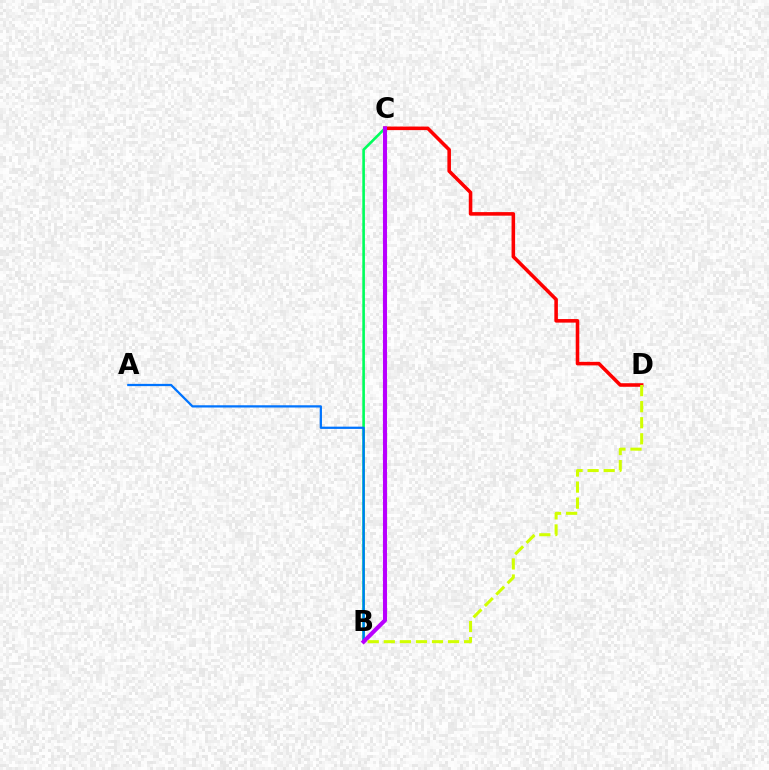{('B', 'C'): [{'color': '#00ff5c', 'line_style': 'solid', 'thickness': 1.88}, {'color': '#b900ff', 'line_style': 'solid', 'thickness': 2.95}], ('A', 'B'): [{'color': '#0074ff', 'line_style': 'solid', 'thickness': 1.62}], ('C', 'D'): [{'color': '#ff0000', 'line_style': 'solid', 'thickness': 2.56}], ('B', 'D'): [{'color': '#d1ff00', 'line_style': 'dashed', 'thickness': 2.18}]}